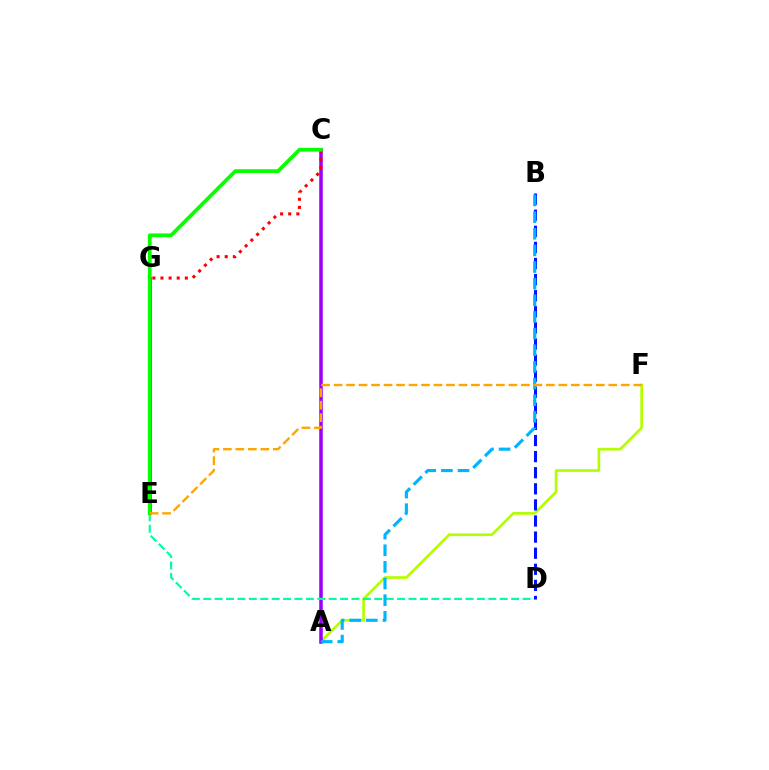{('A', 'F'): [{'color': '#b3ff00', 'line_style': 'solid', 'thickness': 1.95}], ('A', 'C'): [{'color': '#9b00ff', 'line_style': 'solid', 'thickness': 2.54}], ('D', 'E'): [{'color': '#00ff9d', 'line_style': 'dashed', 'thickness': 1.55}], ('E', 'G'): [{'color': '#ff00bd', 'line_style': 'solid', 'thickness': 2.17}], ('C', 'G'): [{'color': '#ff0000', 'line_style': 'dotted', 'thickness': 2.21}], ('C', 'E'): [{'color': '#08ff00', 'line_style': 'solid', 'thickness': 2.68}], ('B', 'D'): [{'color': '#0010ff', 'line_style': 'dashed', 'thickness': 2.19}], ('A', 'B'): [{'color': '#00b5ff', 'line_style': 'dashed', 'thickness': 2.26}], ('E', 'F'): [{'color': '#ffa500', 'line_style': 'dashed', 'thickness': 1.7}]}